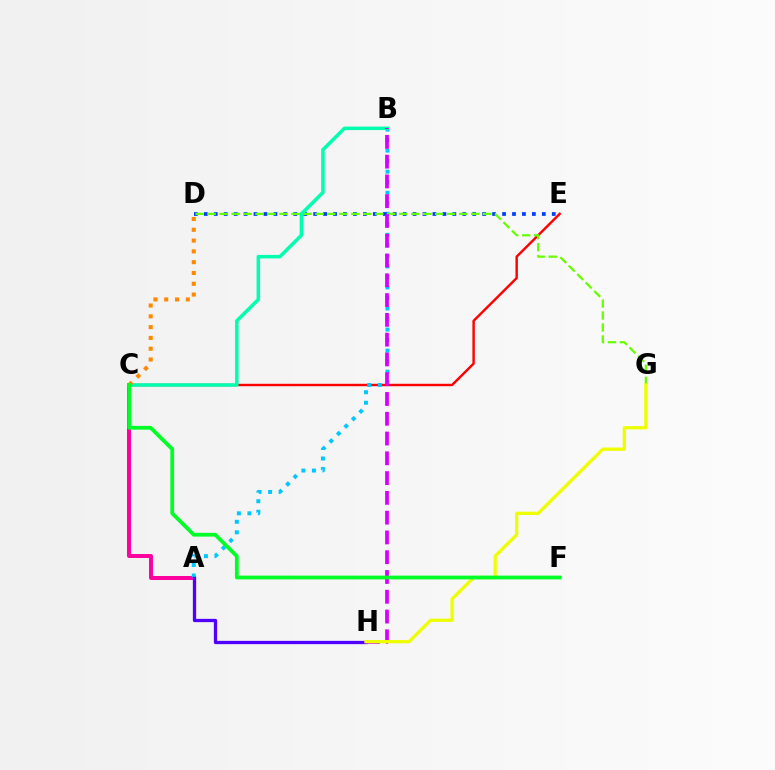{('C', 'E'): [{'color': '#ff0000', 'line_style': 'solid', 'thickness': 1.75}], ('A', 'C'): [{'color': '#ff00a0', 'line_style': 'solid', 'thickness': 2.86}], ('A', 'B'): [{'color': '#00c7ff', 'line_style': 'dotted', 'thickness': 2.86}], ('D', 'E'): [{'color': '#003fff', 'line_style': 'dotted', 'thickness': 2.7}], ('D', 'G'): [{'color': '#66ff00', 'line_style': 'dashed', 'thickness': 1.63}], ('A', 'H'): [{'color': '#4f00ff', 'line_style': 'solid', 'thickness': 2.37}], ('B', 'C'): [{'color': '#00ffaf', 'line_style': 'solid', 'thickness': 2.52}], ('C', 'D'): [{'color': '#ff8800', 'line_style': 'dotted', 'thickness': 2.93}], ('B', 'H'): [{'color': '#d600ff', 'line_style': 'dashed', 'thickness': 2.69}], ('G', 'H'): [{'color': '#eeff00', 'line_style': 'solid', 'thickness': 2.36}], ('C', 'F'): [{'color': '#00ff27', 'line_style': 'solid', 'thickness': 2.71}]}